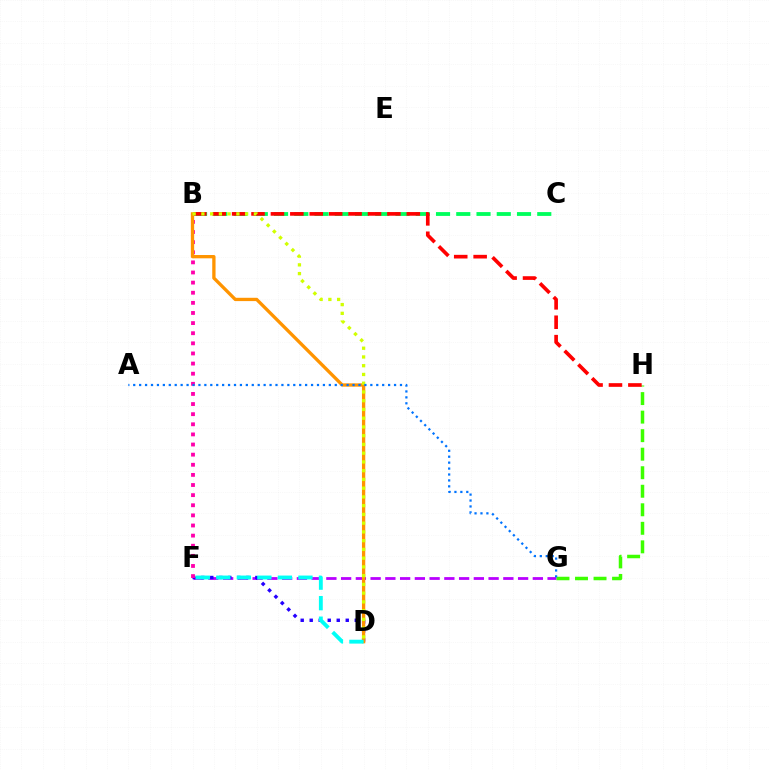{('F', 'G'): [{'color': '#b900ff', 'line_style': 'dashed', 'thickness': 2.0}], ('D', 'F'): [{'color': '#2500ff', 'line_style': 'dotted', 'thickness': 2.45}, {'color': '#00fff6', 'line_style': 'dashed', 'thickness': 2.79}], ('B', 'F'): [{'color': '#ff00ac', 'line_style': 'dotted', 'thickness': 2.75}], ('B', 'C'): [{'color': '#00ff5c', 'line_style': 'dashed', 'thickness': 2.75}], ('G', 'H'): [{'color': '#3dff00', 'line_style': 'dashed', 'thickness': 2.52}], ('B', 'H'): [{'color': '#ff0000', 'line_style': 'dashed', 'thickness': 2.64}], ('B', 'D'): [{'color': '#ff9400', 'line_style': 'solid', 'thickness': 2.38}, {'color': '#d1ff00', 'line_style': 'dotted', 'thickness': 2.38}], ('A', 'G'): [{'color': '#0074ff', 'line_style': 'dotted', 'thickness': 1.61}]}